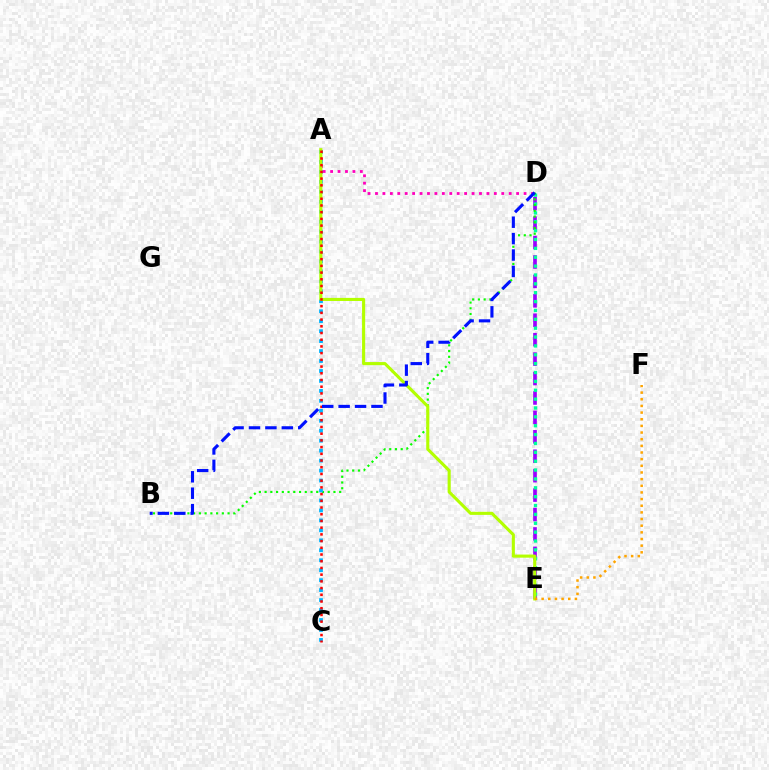{('D', 'E'): [{'color': '#9b00ff', 'line_style': 'dashed', 'thickness': 2.64}, {'color': '#00ff9d', 'line_style': 'dotted', 'thickness': 2.41}], ('A', 'D'): [{'color': '#ff00bd', 'line_style': 'dotted', 'thickness': 2.02}], ('B', 'D'): [{'color': '#08ff00', 'line_style': 'dotted', 'thickness': 1.56}, {'color': '#0010ff', 'line_style': 'dashed', 'thickness': 2.23}], ('A', 'C'): [{'color': '#00b5ff', 'line_style': 'dotted', 'thickness': 2.71}, {'color': '#ff0000', 'line_style': 'dotted', 'thickness': 1.82}], ('A', 'E'): [{'color': '#b3ff00', 'line_style': 'solid', 'thickness': 2.23}], ('E', 'F'): [{'color': '#ffa500', 'line_style': 'dotted', 'thickness': 1.81}]}